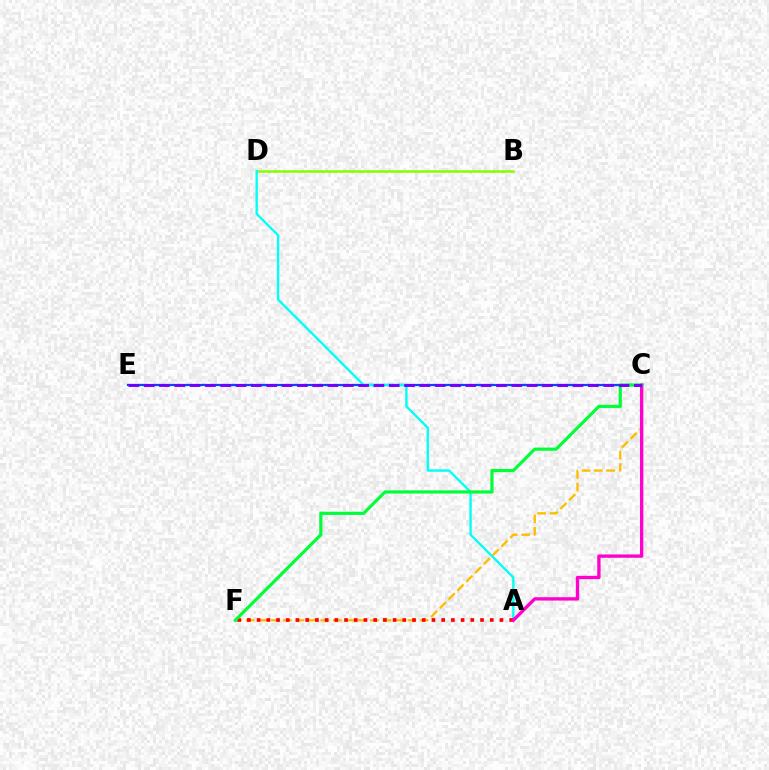{('B', 'D'): [{'color': '#84ff00', 'line_style': 'solid', 'thickness': 1.82}], ('C', 'F'): [{'color': '#ffbd00', 'line_style': 'dashed', 'thickness': 1.69}, {'color': '#00ff39', 'line_style': 'solid', 'thickness': 2.28}], ('C', 'E'): [{'color': '#004bff', 'line_style': 'solid', 'thickness': 1.61}, {'color': '#7200ff', 'line_style': 'dashed', 'thickness': 2.08}], ('A', 'D'): [{'color': '#00fff6', 'line_style': 'solid', 'thickness': 1.68}], ('A', 'F'): [{'color': '#ff0000', 'line_style': 'dotted', 'thickness': 2.64}], ('A', 'C'): [{'color': '#ff00cf', 'line_style': 'solid', 'thickness': 2.41}]}